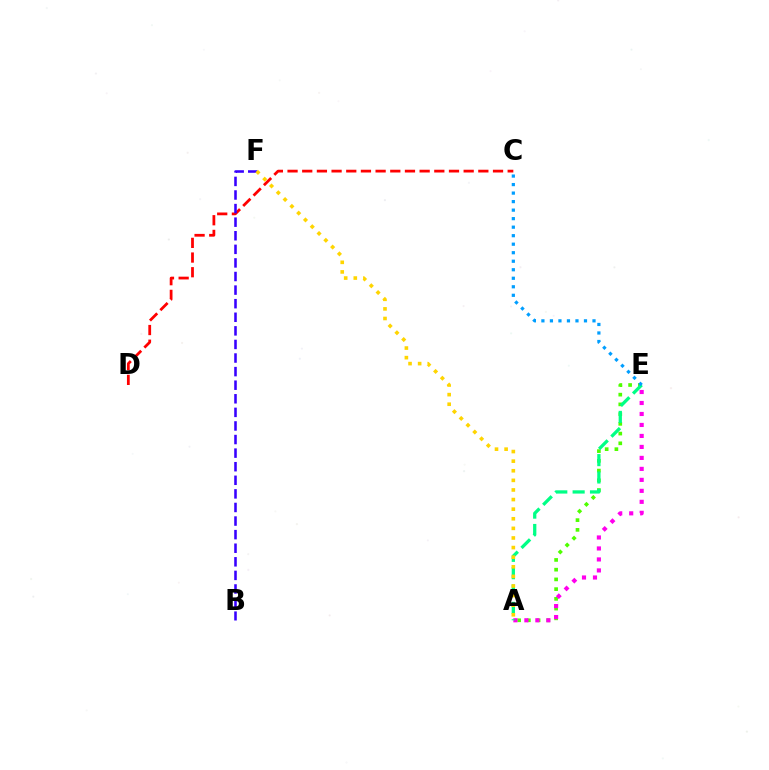{('A', 'E'): [{'color': '#4fff00', 'line_style': 'dotted', 'thickness': 2.64}, {'color': '#ff00ed', 'line_style': 'dotted', 'thickness': 2.98}, {'color': '#00ff86', 'line_style': 'dashed', 'thickness': 2.36}], ('C', 'D'): [{'color': '#ff0000', 'line_style': 'dashed', 'thickness': 1.99}], ('B', 'F'): [{'color': '#3700ff', 'line_style': 'dashed', 'thickness': 1.85}], ('C', 'E'): [{'color': '#009eff', 'line_style': 'dotted', 'thickness': 2.31}], ('A', 'F'): [{'color': '#ffd500', 'line_style': 'dotted', 'thickness': 2.61}]}